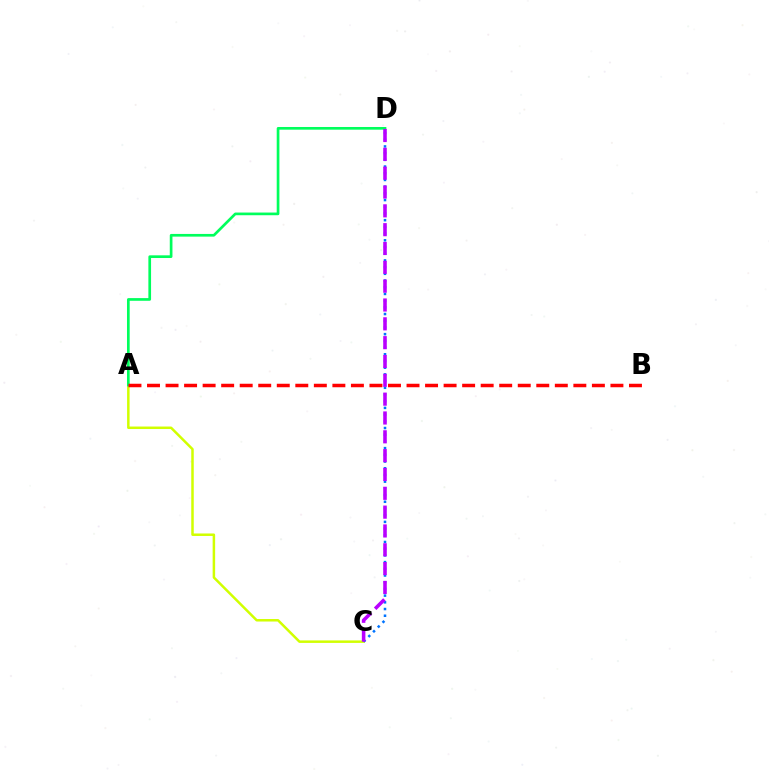{('A', 'C'): [{'color': '#d1ff00', 'line_style': 'solid', 'thickness': 1.8}], ('A', 'D'): [{'color': '#00ff5c', 'line_style': 'solid', 'thickness': 1.93}], ('C', 'D'): [{'color': '#0074ff', 'line_style': 'dotted', 'thickness': 1.82}, {'color': '#b900ff', 'line_style': 'dashed', 'thickness': 2.56}], ('A', 'B'): [{'color': '#ff0000', 'line_style': 'dashed', 'thickness': 2.52}]}